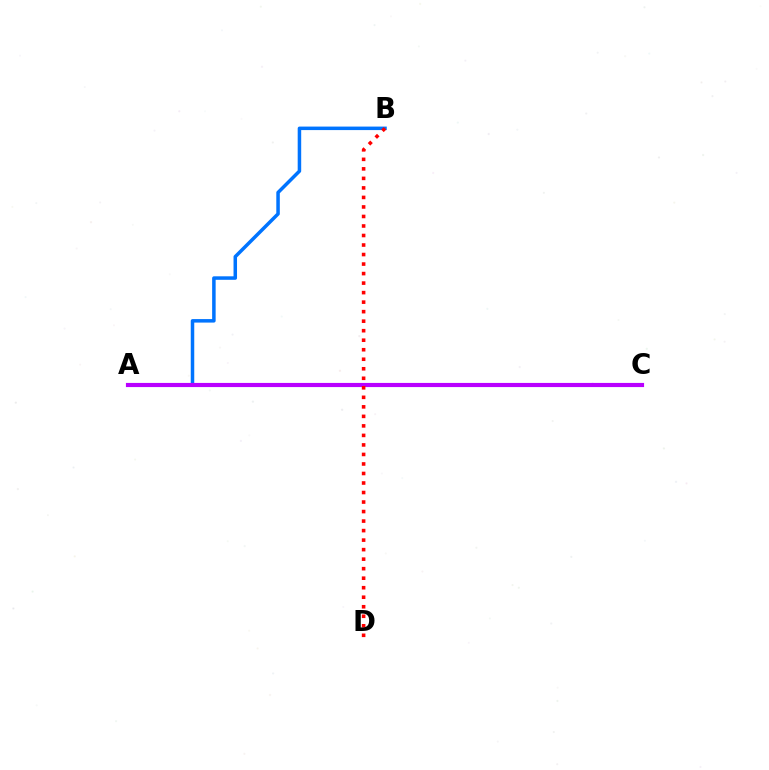{('A', 'C'): [{'color': '#00ff5c', 'line_style': 'dashed', 'thickness': 1.62}, {'color': '#d1ff00', 'line_style': 'solid', 'thickness': 2.14}, {'color': '#b900ff', 'line_style': 'solid', 'thickness': 2.99}], ('A', 'B'): [{'color': '#0074ff', 'line_style': 'solid', 'thickness': 2.52}], ('B', 'D'): [{'color': '#ff0000', 'line_style': 'dotted', 'thickness': 2.59}]}